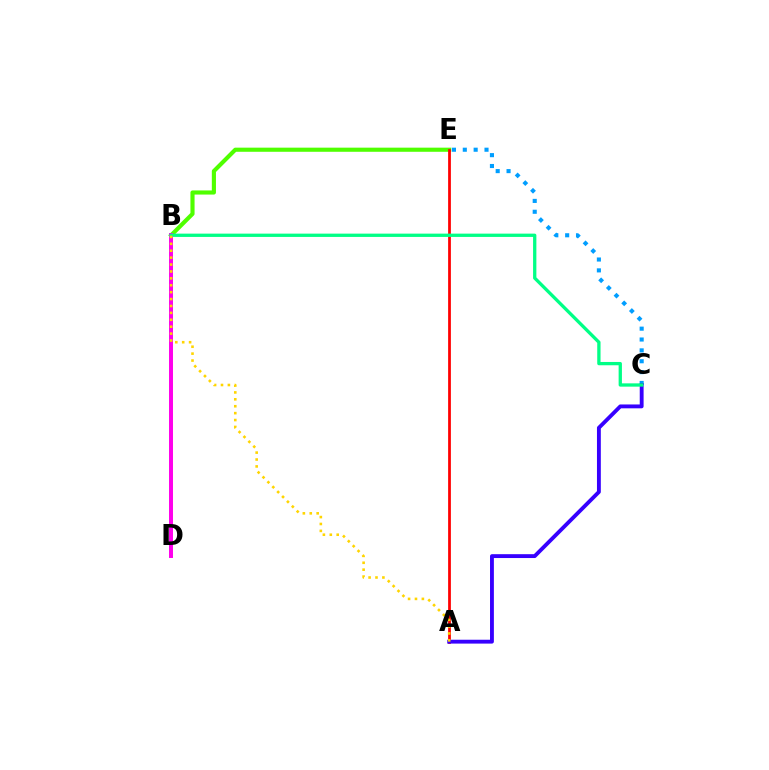{('B', 'E'): [{'color': '#4fff00', 'line_style': 'solid', 'thickness': 2.97}], ('A', 'E'): [{'color': '#ff0000', 'line_style': 'solid', 'thickness': 1.99}], ('C', 'E'): [{'color': '#009eff', 'line_style': 'dotted', 'thickness': 2.95}], ('B', 'D'): [{'color': '#ff00ed', 'line_style': 'solid', 'thickness': 2.86}], ('A', 'C'): [{'color': '#3700ff', 'line_style': 'solid', 'thickness': 2.78}], ('B', 'C'): [{'color': '#00ff86', 'line_style': 'solid', 'thickness': 2.38}], ('A', 'B'): [{'color': '#ffd500', 'line_style': 'dotted', 'thickness': 1.88}]}